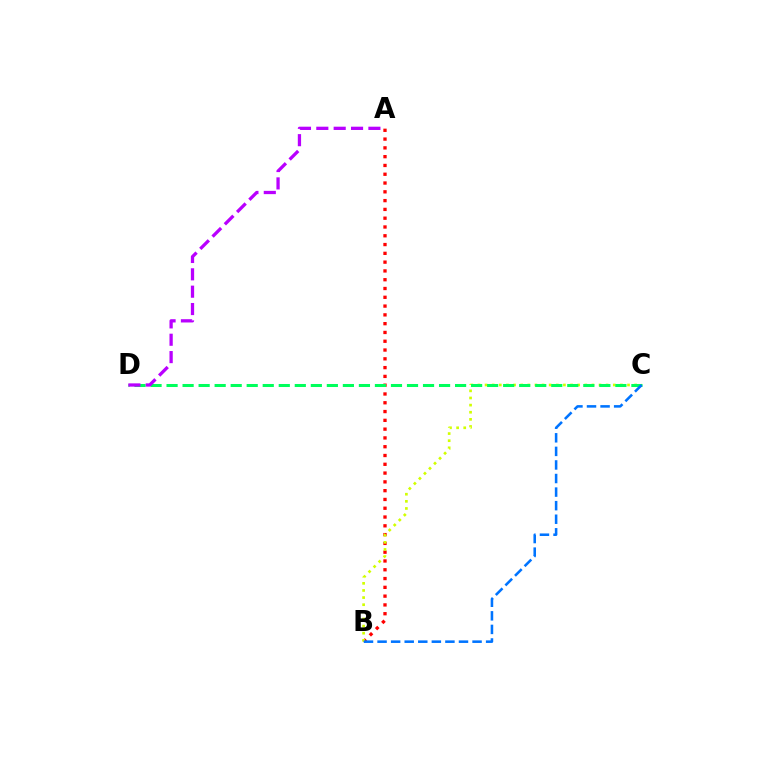{('A', 'B'): [{'color': '#ff0000', 'line_style': 'dotted', 'thickness': 2.39}], ('B', 'C'): [{'color': '#d1ff00', 'line_style': 'dotted', 'thickness': 1.94}, {'color': '#0074ff', 'line_style': 'dashed', 'thickness': 1.84}], ('C', 'D'): [{'color': '#00ff5c', 'line_style': 'dashed', 'thickness': 2.18}], ('A', 'D'): [{'color': '#b900ff', 'line_style': 'dashed', 'thickness': 2.36}]}